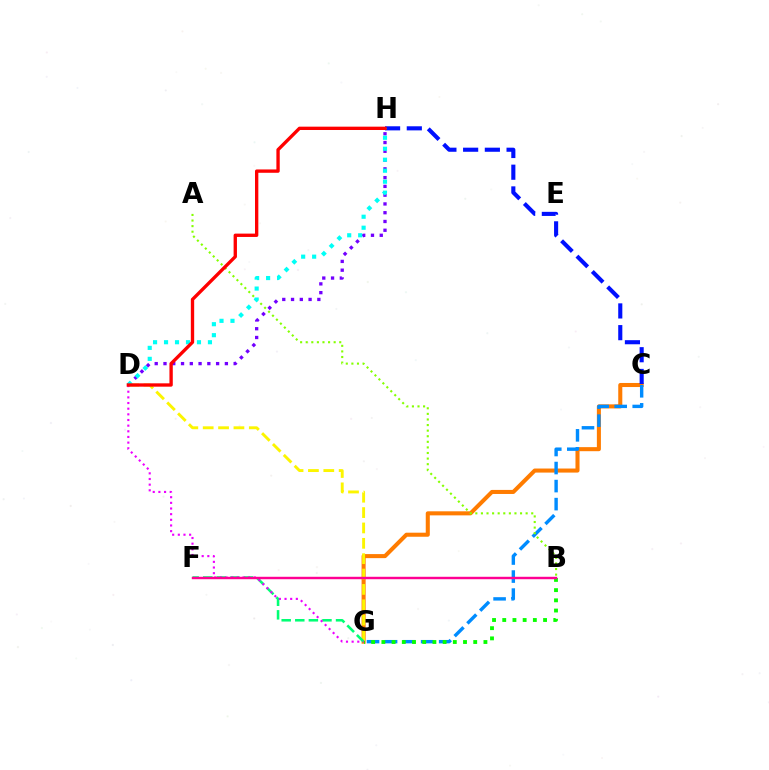{('D', 'H'): [{'color': '#7200ff', 'line_style': 'dotted', 'thickness': 2.38}, {'color': '#00fff6', 'line_style': 'dotted', 'thickness': 2.98}, {'color': '#ff0000', 'line_style': 'solid', 'thickness': 2.41}], ('C', 'G'): [{'color': '#ff7c00', 'line_style': 'solid', 'thickness': 2.92}, {'color': '#008cff', 'line_style': 'dashed', 'thickness': 2.45}], ('B', 'G'): [{'color': '#08ff00', 'line_style': 'dotted', 'thickness': 2.77}], ('D', 'G'): [{'color': '#fcf500', 'line_style': 'dashed', 'thickness': 2.09}, {'color': '#ee00ff', 'line_style': 'dotted', 'thickness': 1.54}], ('C', 'H'): [{'color': '#0010ff', 'line_style': 'dashed', 'thickness': 2.95}], ('F', 'G'): [{'color': '#00ff74', 'line_style': 'dashed', 'thickness': 1.85}], ('A', 'B'): [{'color': '#84ff00', 'line_style': 'dotted', 'thickness': 1.52}], ('B', 'F'): [{'color': '#ff0094', 'line_style': 'solid', 'thickness': 1.75}]}